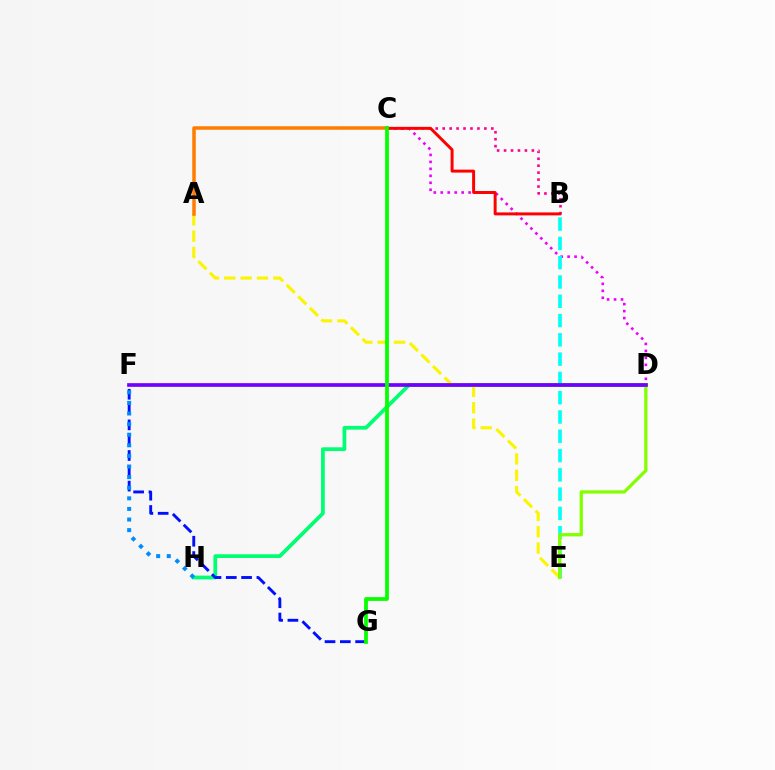{('D', 'H'): [{'color': '#00ff74', 'line_style': 'solid', 'thickness': 2.69}], ('B', 'C'): [{'color': '#ff0094', 'line_style': 'dotted', 'thickness': 1.89}, {'color': '#ff0000', 'line_style': 'solid', 'thickness': 2.13}], ('F', 'G'): [{'color': '#0010ff', 'line_style': 'dashed', 'thickness': 2.08}], ('A', 'E'): [{'color': '#fcf500', 'line_style': 'dashed', 'thickness': 2.22}], ('A', 'C'): [{'color': '#ff7c00', 'line_style': 'solid', 'thickness': 2.53}], ('C', 'D'): [{'color': '#ee00ff', 'line_style': 'dotted', 'thickness': 1.89}], ('B', 'E'): [{'color': '#00fff6', 'line_style': 'dashed', 'thickness': 2.62}], ('D', 'E'): [{'color': '#84ff00', 'line_style': 'solid', 'thickness': 2.36}], ('F', 'H'): [{'color': '#008cff', 'line_style': 'dotted', 'thickness': 2.88}], ('D', 'F'): [{'color': '#7200ff', 'line_style': 'solid', 'thickness': 2.65}], ('C', 'G'): [{'color': '#08ff00', 'line_style': 'solid', 'thickness': 2.72}]}